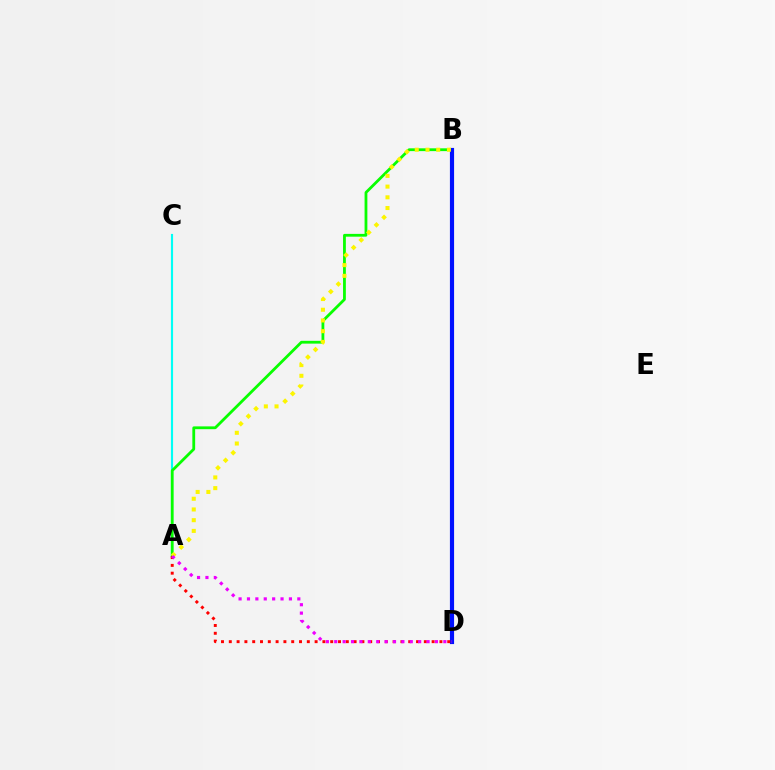{('A', 'C'): [{'color': '#00fff6', 'line_style': 'solid', 'thickness': 1.55}], ('A', 'B'): [{'color': '#08ff00', 'line_style': 'solid', 'thickness': 2.01}, {'color': '#fcf500', 'line_style': 'dotted', 'thickness': 2.91}], ('B', 'D'): [{'color': '#0010ff', 'line_style': 'solid', 'thickness': 3.0}], ('A', 'D'): [{'color': '#ff0000', 'line_style': 'dotted', 'thickness': 2.12}, {'color': '#ee00ff', 'line_style': 'dotted', 'thickness': 2.28}]}